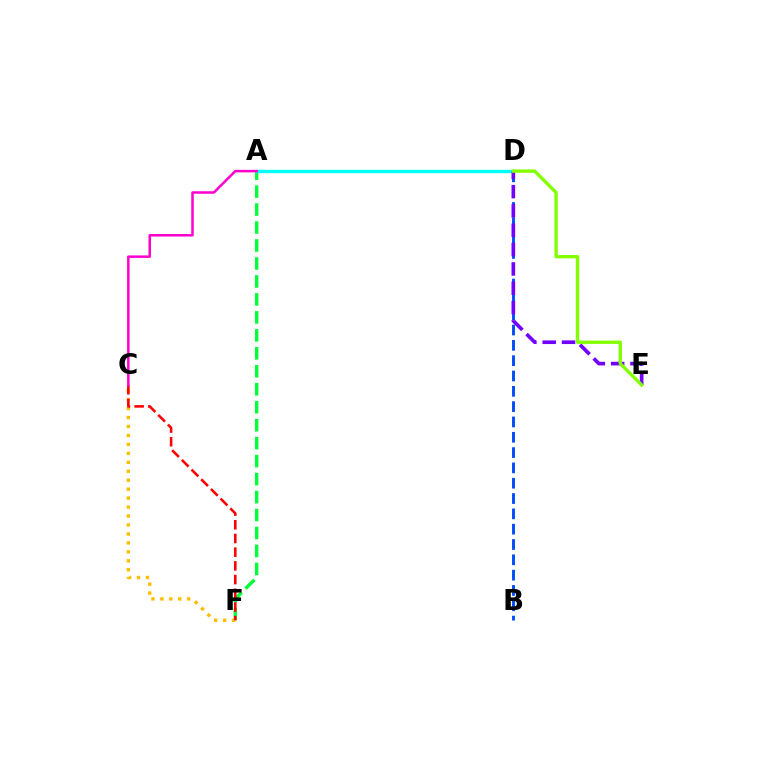{('A', 'F'): [{'color': '#00ff39', 'line_style': 'dashed', 'thickness': 2.44}], ('B', 'D'): [{'color': '#004bff', 'line_style': 'dashed', 'thickness': 2.08}], ('A', 'D'): [{'color': '#00fff6', 'line_style': 'solid', 'thickness': 2.44}], ('D', 'E'): [{'color': '#7200ff', 'line_style': 'dashed', 'thickness': 2.63}, {'color': '#84ff00', 'line_style': 'solid', 'thickness': 2.42}], ('C', 'F'): [{'color': '#ffbd00', 'line_style': 'dotted', 'thickness': 2.43}, {'color': '#ff0000', 'line_style': 'dashed', 'thickness': 1.86}], ('A', 'C'): [{'color': '#ff00cf', 'line_style': 'solid', 'thickness': 1.81}]}